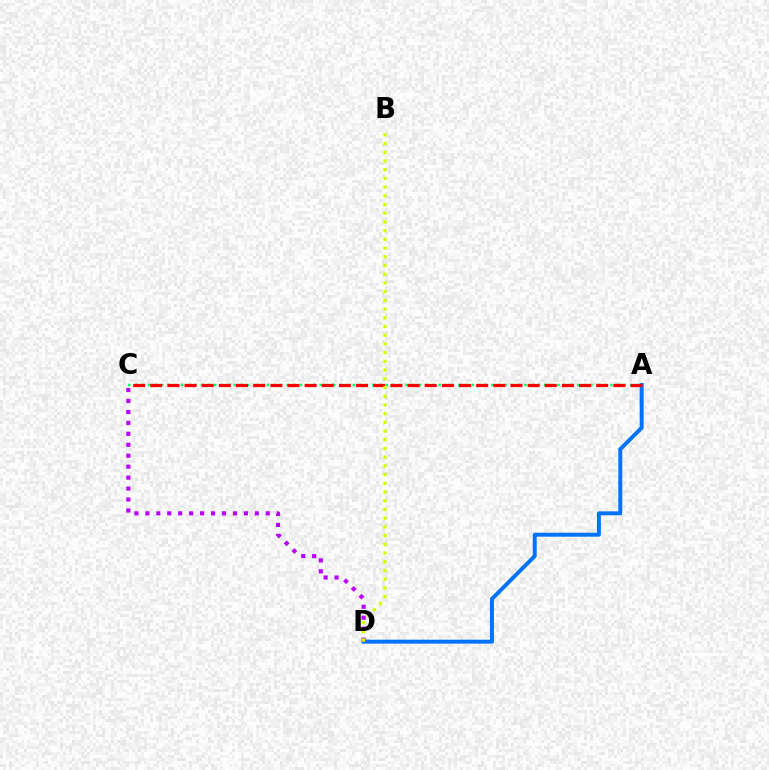{('A', 'C'): [{'color': '#00ff5c', 'line_style': 'dotted', 'thickness': 1.79}, {'color': '#ff0000', 'line_style': 'dashed', 'thickness': 2.33}], ('A', 'D'): [{'color': '#0074ff', 'line_style': 'solid', 'thickness': 2.85}], ('C', 'D'): [{'color': '#b900ff', 'line_style': 'dotted', 'thickness': 2.97}], ('B', 'D'): [{'color': '#d1ff00', 'line_style': 'dotted', 'thickness': 2.37}]}